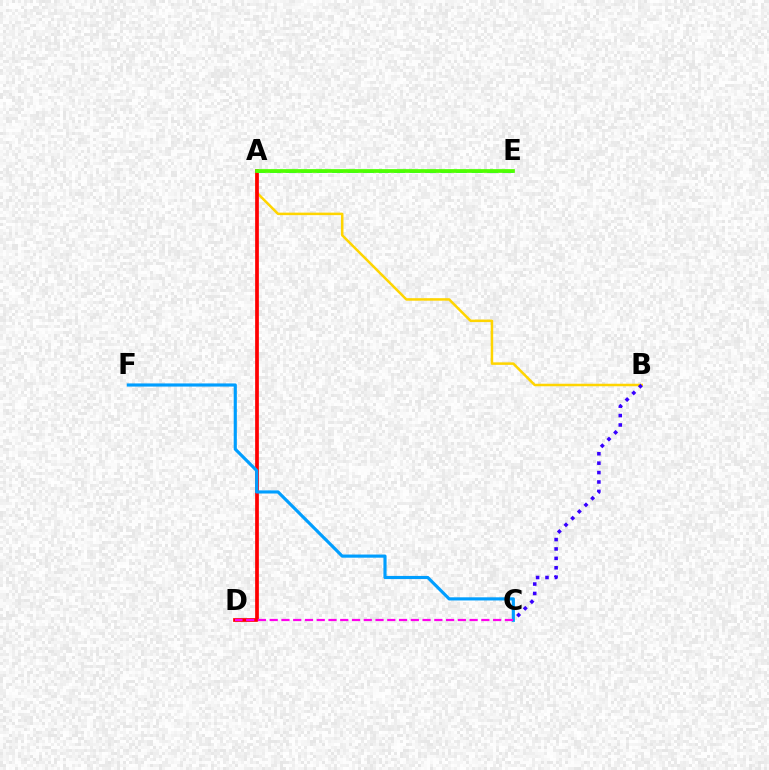{('A', 'B'): [{'color': '#ffd500', 'line_style': 'solid', 'thickness': 1.81}], ('A', 'D'): [{'color': '#ff0000', 'line_style': 'solid', 'thickness': 2.68}], ('C', 'F'): [{'color': '#009eff', 'line_style': 'solid', 'thickness': 2.26}], ('C', 'D'): [{'color': '#ff00ed', 'line_style': 'dashed', 'thickness': 1.6}], ('A', 'E'): [{'color': '#00ff86', 'line_style': 'dashed', 'thickness': 2.11}, {'color': '#4fff00', 'line_style': 'solid', 'thickness': 2.68}], ('B', 'C'): [{'color': '#3700ff', 'line_style': 'dotted', 'thickness': 2.56}]}